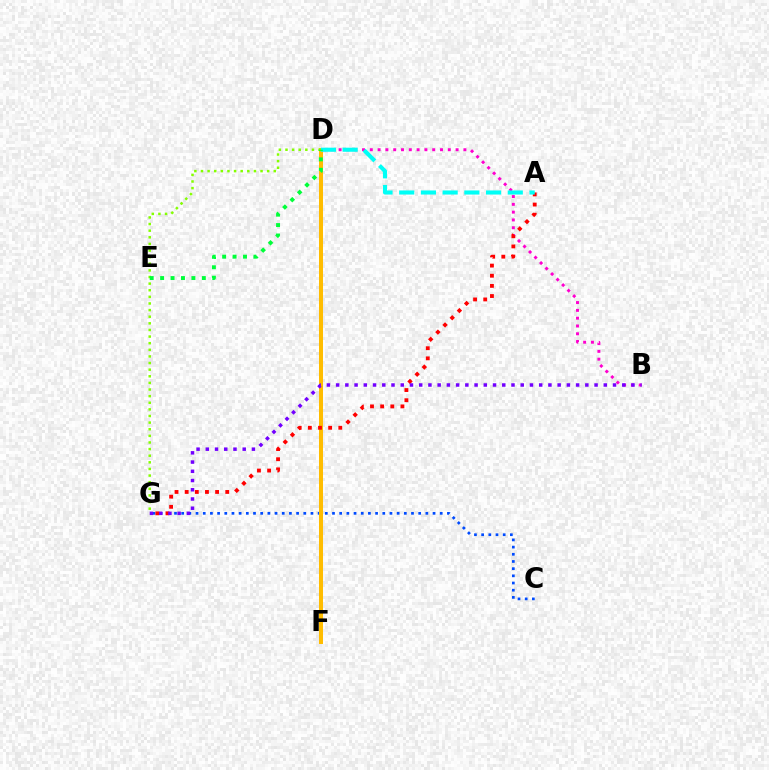{('C', 'G'): [{'color': '#004bff', 'line_style': 'dotted', 'thickness': 1.95}], ('D', 'F'): [{'color': '#ffbd00', 'line_style': 'solid', 'thickness': 2.89}], ('B', 'D'): [{'color': '#ff00cf', 'line_style': 'dotted', 'thickness': 2.12}], ('A', 'G'): [{'color': '#ff0000', 'line_style': 'dotted', 'thickness': 2.76}], ('B', 'G'): [{'color': '#7200ff', 'line_style': 'dotted', 'thickness': 2.51}], ('A', 'D'): [{'color': '#00fff6', 'line_style': 'dashed', 'thickness': 2.95}], ('D', 'G'): [{'color': '#84ff00', 'line_style': 'dotted', 'thickness': 1.8}], ('D', 'E'): [{'color': '#00ff39', 'line_style': 'dotted', 'thickness': 2.83}]}